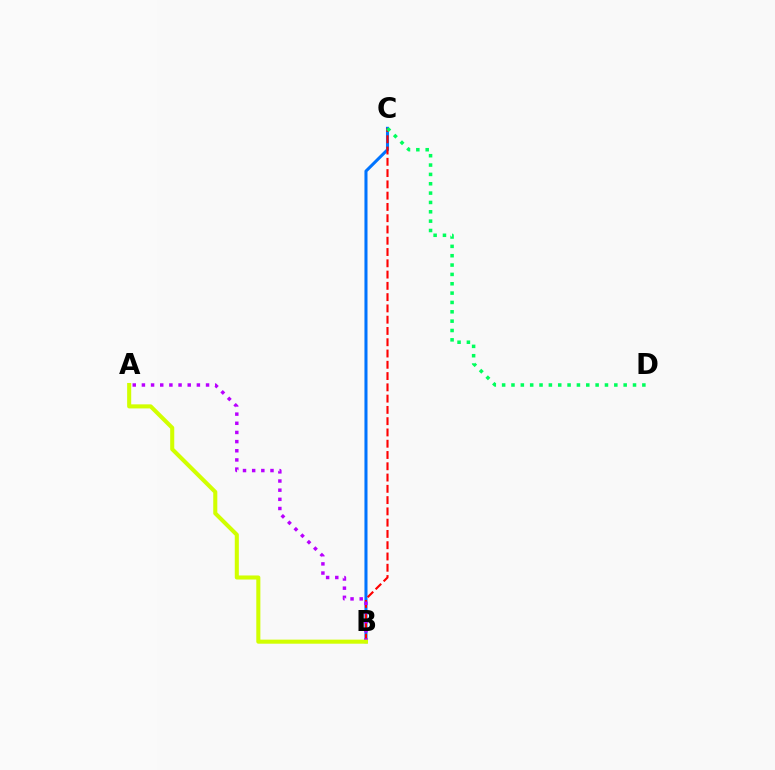{('B', 'C'): [{'color': '#0074ff', 'line_style': 'solid', 'thickness': 2.19}, {'color': '#ff0000', 'line_style': 'dashed', 'thickness': 1.53}], ('C', 'D'): [{'color': '#00ff5c', 'line_style': 'dotted', 'thickness': 2.54}], ('A', 'B'): [{'color': '#b900ff', 'line_style': 'dotted', 'thickness': 2.49}, {'color': '#d1ff00', 'line_style': 'solid', 'thickness': 2.93}]}